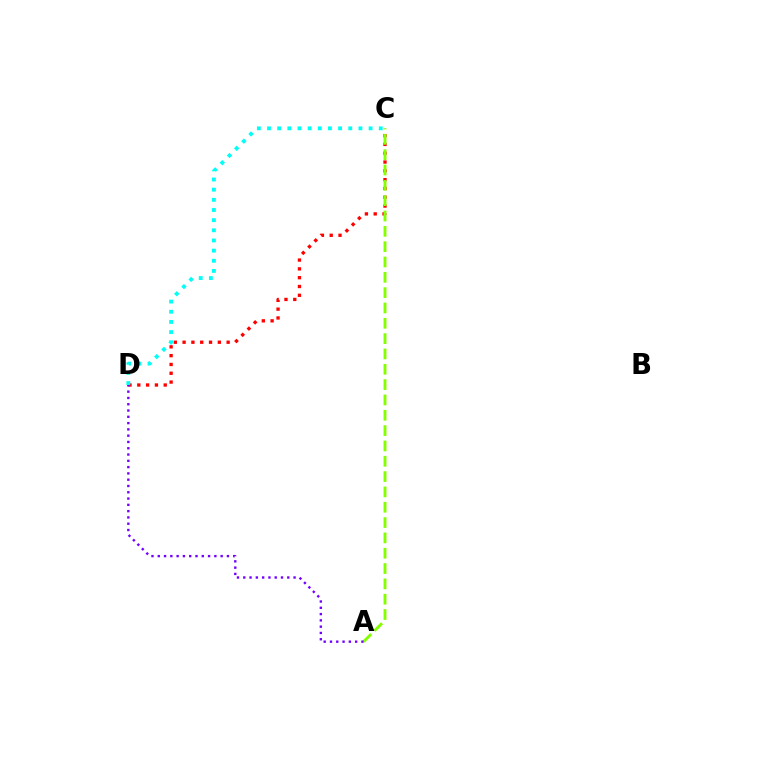{('C', 'D'): [{'color': '#ff0000', 'line_style': 'dotted', 'thickness': 2.39}, {'color': '#00fff6', 'line_style': 'dotted', 'thickness': 2.76}], ('A', 'C'): [{'color': '#84ff00', 'line_style': 'dashed', 'thickness': 2.08}], ('A', 'D'): [{'color': '#7200ff', 'line_style': 'dotted', 'thickness': 1.71}]}